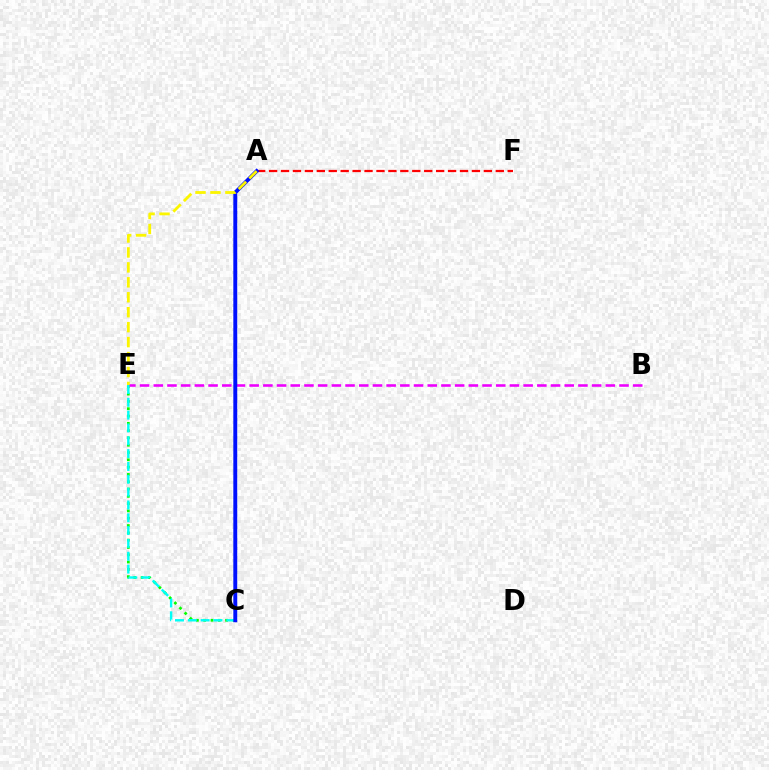{('C', 'E'): [{'color': '#08ff00', 'line_style': 'dotted', 'thickness': 1.98}, {'color': '#00fff6', 'line_style': 'dashed', 'thickness': 1.74}], ('A', 'F'): [{'color': '#ff0000', 'line_style': 'dashed', 'thickness': 1.62}], ('B', 'E'): [{'color': '#ee00ff', 'line_style': 'dashed', 'thickness': 1.86}], ('A', 'C'): [{'color': '#0010ff', 'line_style': 'solid', 'thickness': 2.81}], ('A', 'E'): [{'color': '#fcf500', 'line_style': 'dashed', 'thickness': 2.03}]}